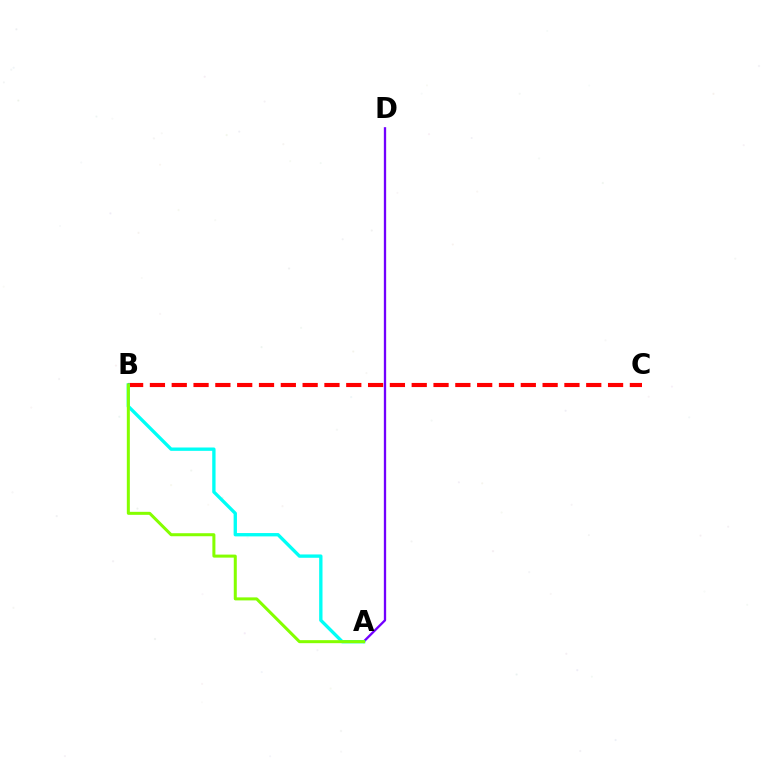{('B', 'C'): [{'color': '#ff0000', 'line_style': 'dashed', 'thickness': 2.96}], ('A', 'D'): [{'color': '#7200ff', 'line_style': 'solid', 'thickness': 1.66}], ('A', 'B'): [{'color': '#00fff6', 'line_style': 'solid', 'thickness': 2.4}, {'color': '#84ff00', 'line_style': 'solid', 'thickness': 2.18}]}